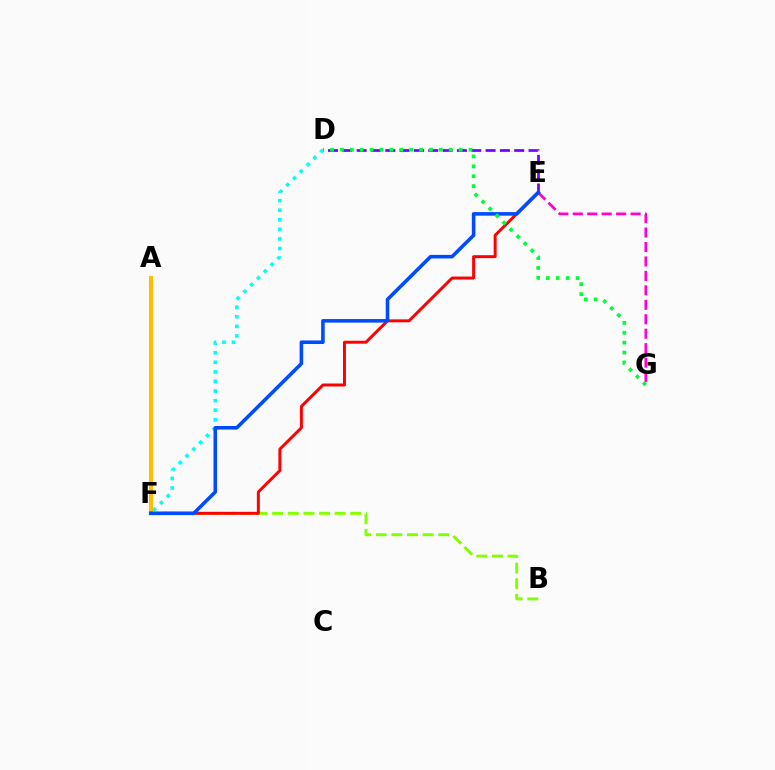{('A', 'F'): [{'color': '#ffbd00', 'line_style': 'solid', 'thickness': 2.95}], ('B', 'F'): [{'color': '#84ff00', 'line_style': 'dashed', 'thickness': 2.12}], ('E', 'F'): [{'color': '#ff0000', 'line_style': 'solid', 'thickness': 2.13}, {'color': '#004bff', 'line_style': 'solid', 'thickness': 2.57}], ('E', 'G'): [{'color': '#ff00cf', 'line_style': 'dashed', 'thickness': 1.96}], ('D', 'F'): [{'color': '#00fff6', 'line_style': 'dotted', 'thickness': 2.6}], ('D', 'E'): [{'color': '#7200ff', 'line_style': 'dashed', 'thickness': 1.95}], ('D', 'G'): [{'color': '#00ff39', 'line_style': 'dotted', 'thickness': 2.69}]}